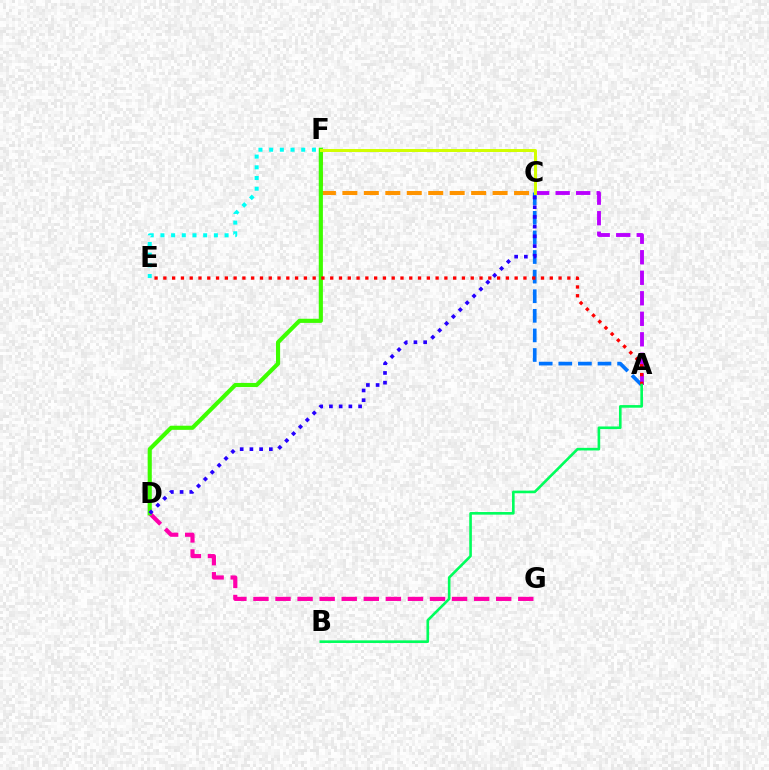{('D', 'G'): [{'color': '#ff00ac', 'line_style': 'dashed', 'thickness': 3.0}], ('A', 'C'): [{'color': '#b900ff', 'line_style': 'dashed', 'thickness': 2.79}, {'color': '#0074ff', 'line_style': 'dashed', 'thickness': 2.66}], ('C', 'F'): [{'color': '#ff9400', 'line_style': 'dashed', 'thickness': 2.92}, {'color': '#d1ff00', 'line_style': 'solid', 'thickness': 2.15}], ('D', 'F'): [{'color': '#3dff00', 'line_style': 'solid', 'thickness': 2.98}], ('E', 'F'): [{'color': '#00fff6', 'line_style': 'dotted', 'thickness': 2.9}], ('C', 'D'): [{'color': '#2500ff', 'line_style': 'dotted', 'thickness': 2.64}], ('A', 'E'): [{'color': '#ff0000', 'line_style': 'dotted', 'thickness': 2.39}], ('A', 'B'): [{'color': '#00ff5c', 'line_style': 'solid', 'thickness': 1.89}]}